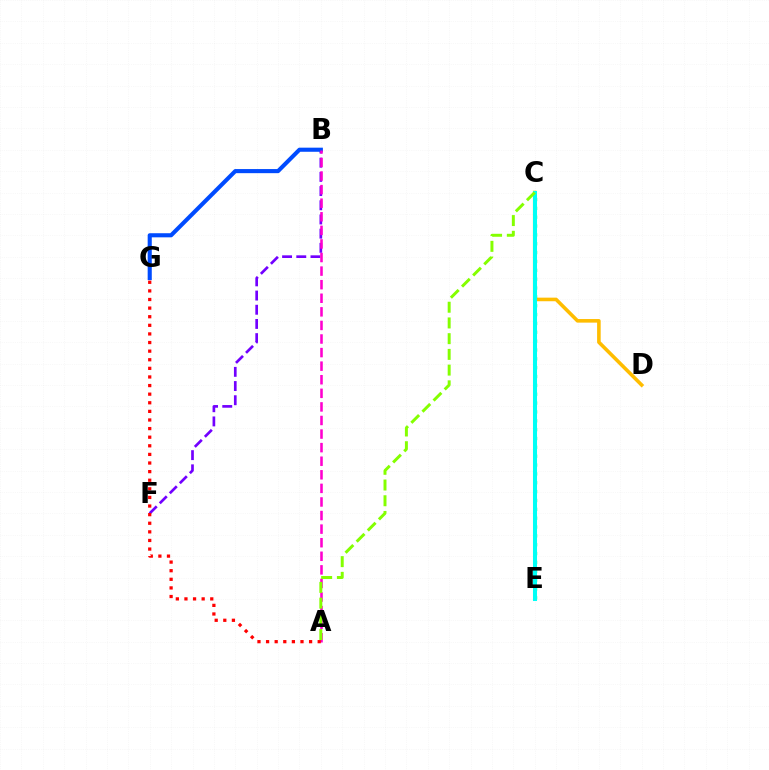{('C', 'D'): [{'color': '#ffbd00', 'line_style': 'solid', 'thickness': 2.58}], ('C', 'E'): [{'color': '#00ff39', 'line_style': 'dotted', 'thickness': 2.41}, {'color': '#00fff6', 'line_style': 'solid', 'thickness': 2.91}], ('B', 'F'): [{'color': '#7200ff', 'line_style': 'dashed', 'thickness': 1.93}], ('B', 'G'): [{'color': '#004bff', 'line_style': 'solid', 'thickness': 2.96}], ('A', 'B'): [{'color': '#ff00cf', 'line_style': 'dashed', 'thickness': 1.84}], ('A', 'G'): [{'color': '#ff0000', 'line_style': 'dotted', 'thickness': 2.34}], ('A', 'C'): [{'color': '#84ff00', 'line_style': 'dashed', 'thickness': 2.14}]}